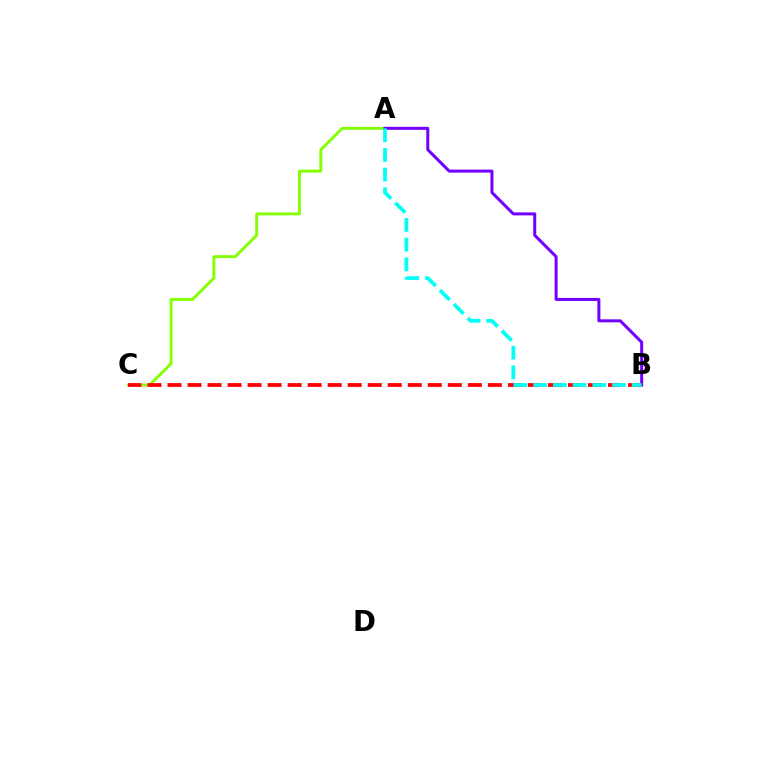{('A', 'C'): [{'color': '#84ff00', 'line_style': 'solid', 'thickness': 2.08}], ('A', 'B'): [{'color': '#7200ff', 'line_style': 'solid', 'thickness': 2.16}, {'color': '#00fff6', 'line_style': 'dashed', 'thickness': 2.68}], ('B', 'C'): [{'color': '#ff0000', 'line_style': 'dashed', 'thickness': 2.72}]}